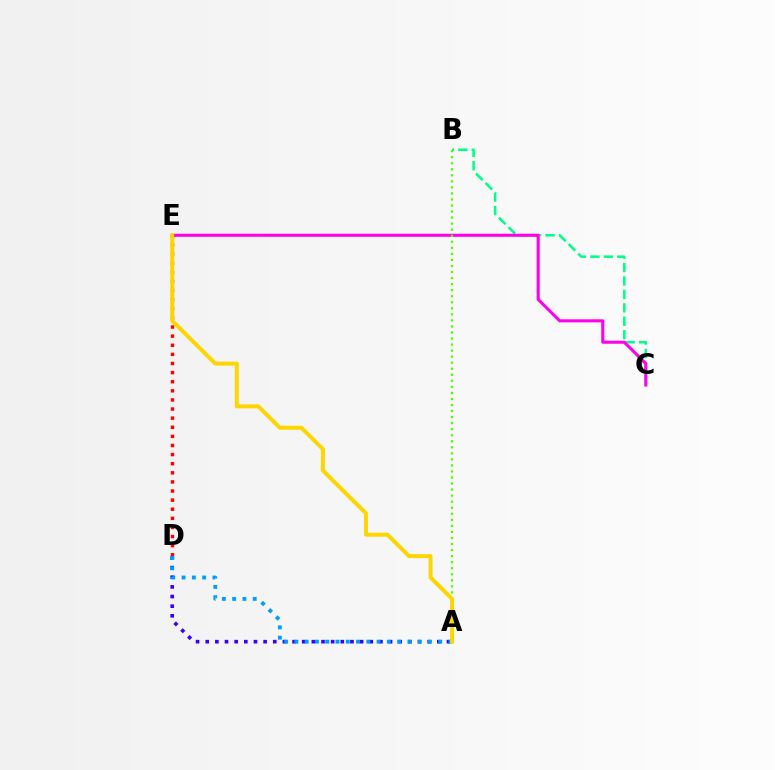{('B', 'C'): [{'color': '#00ff86', 'line_style': 'dashed', 'thickness': 1.82}], ('C', 'E'): [{'color': '#ff00ed', 'line_style': 'solid', 'thickness': 2.21}], ('A', 'D'): [{'color': '#3700ff', 'line_style': 'dotted', 'thickness': 2.62}, {'color': '#009eff', 'line_style': 'dotted', 'thickness': 2.79}], ('D', 'E'): [{'color': '#ff0000', 'line_style': 'dotted', 'thickness': 2.47}], ('A', 'B'): [{'color': '#4fff00', 'line_style': 'dotted', 'thickness': 1.64}], ('A', 'E'): [{'color': '#ffd500', 'line_style': 'solid', 'thickness': 2.86}]}